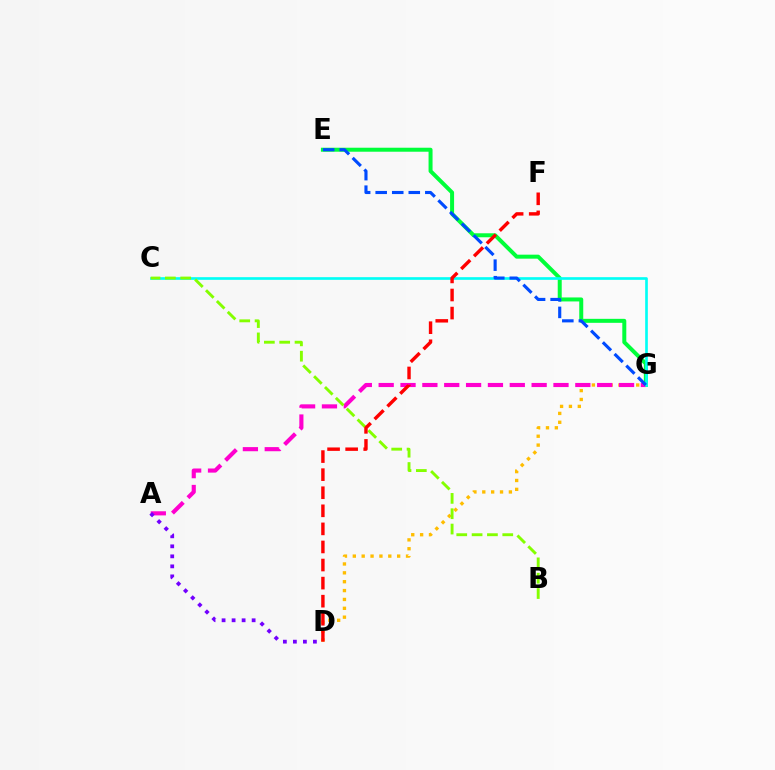{('E', 'G'): [{'color': '#00ff39', 'line_style': 'solid', 'thickness': 2.87}, {'color': '#004bff', 'line_style': 'dashed', 'thickness': 2.25}], ('D', 'G'): [{'color': '#ffbd00', 'line_style': 'dotted', 'thickness': 2.41}], ('A', 'G'): [{'color': '#ff00cf', 'line_style': 'dashed', 'thickness': 2.97}], ('A', 'D'): [{'color': '#7200ff', 'line_style': 'dotted', 'thickness': 2.72}], ('C', 'G'): [{'color': '#00fff6', 'line_style': 'solid', 'thickness': 1.91}], ('B', 'C'): [{'color': '#84ff00', 'line_style': 'dashed', 'thickness': 2.08}], ('D', 'F'): [{'color': '#ff0000', 'line_style': 'dashed', 'thickness': 2.46}]}